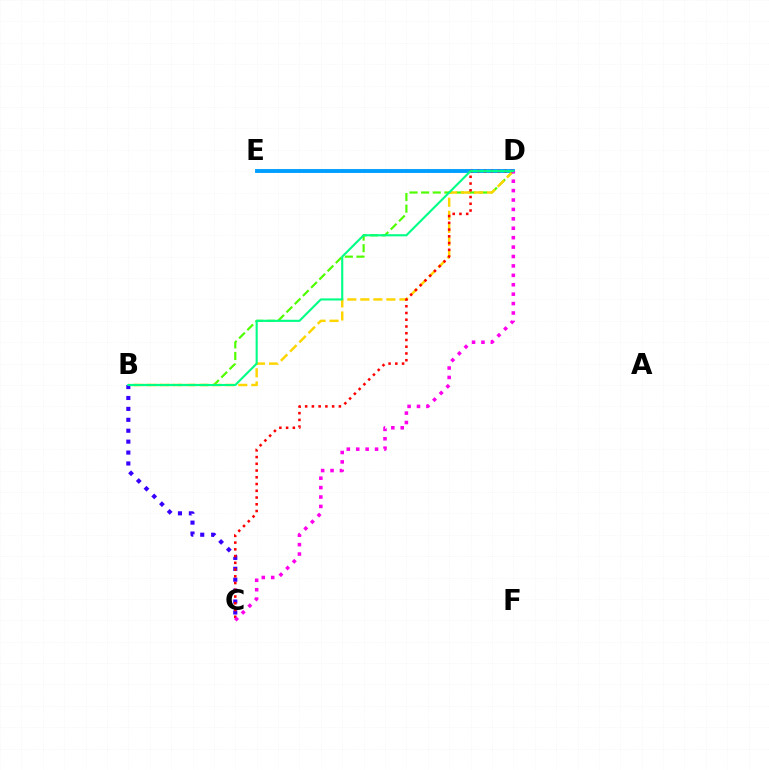{('D', 'E'): [{'color': '#009eff', 'line_style': 'solid', 'thickness': 2.79}], ('B', 'D'): [{'color': '#4fff00', 'line_style': 'dashed', 'thickness': 1.58}, {'color': '#ffd500', 'line_style': 'dashed', 'thickness': 1.77}, {'color': '#00ff86', 'line_style': 'solid', 'thickness': 1.52}], ('B', 'C'): [{'color': '#3700ff', 'line_style': 'dotted', 'thickness': 2.97}], ('C', 'D'): [{'color': '#ff0000', 'line_style': 'dotted', 'thickness': 1.83}, {'color': '#ff00ed', 'line_style': 'dotted', 'thickness': 2.56}]}